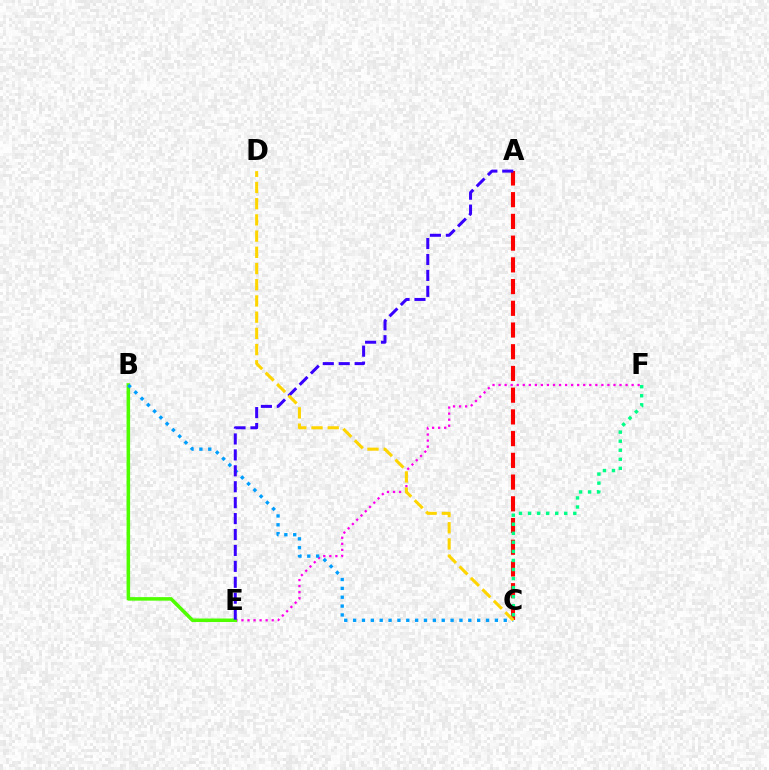{('A', 'C'): [{'color': '#ff0000', 'line_style': 'dashed', 'thickness': 2.95}], ('C', 'F'): [{'color': '#00ff86', 'line_style': 'dotted', 'thickness': 2.46}], ('E', 'F'): [{'color': '#ff00ed', 'line_style': 'dotted', 'thickness': 1.64}], ('B', 'E'): [{'color': '#4fff00', 'line_style': 'solid', 'thickness': 2.55}], ('B', 'C'): [{'color': '#009eff', 'line_style': 'dotted', 'thickness': 2.41}], ('A', 'E'): [{'color': '#3700ff', 'line_style': 'dashed', 'thickness': 2.16}], ('C', 'D'): [{'color': '#ffd500', 'line_style': 'dashed', 'thickness': 2.2}]}